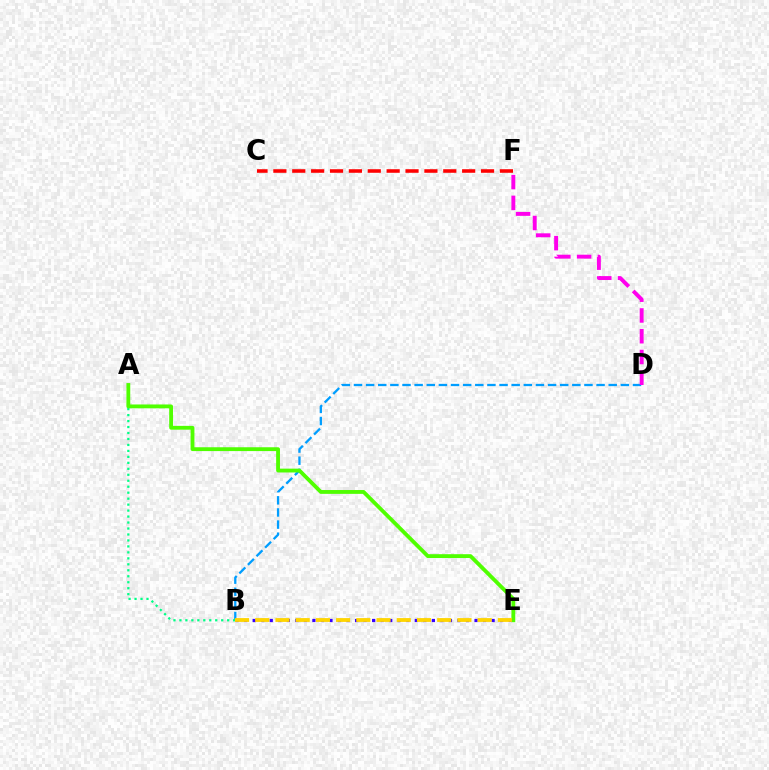{('B', 'D'): [{'color': '#009eff', 'line_style': 'dashed', 'thickness': 1.65}], ('C', 'F'): [{'color': '#ff0000', 'line_style': 'dashed', 'thickness': 2.56}], ('D', 'F'): [{'color': '#ff00ed', 'line_style': 'dashed', 'thickness': 2.82}], ('B', 'E'): [{'color': '#3700ff', 'line_style': 'dotted', 'thickness': 2.32}, {'color': '#ffd500', 'line_style': 'dashed', 'thickness': 2.75}], ('A', 'B'): [{'color': '#00ff86', 'line_style': 'dotted', 'thickness': 1.62}], ('A', 'E'): [{'color': '#4fff00', 'line_style': 'solid', 'thickness': 2.76}]}